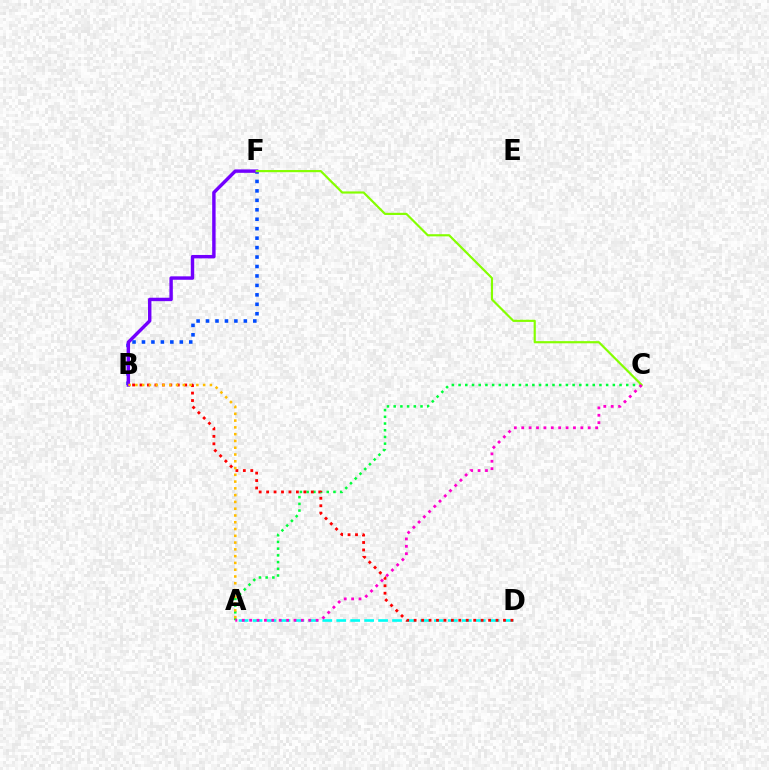{('A', 'C'): [{'color': '#00ff39', 'line_style': 'dotted', 'thickness': 1.82}, {'color': '#ff00cf', 'line_style': 'dotted', 'thickness': 2.01}], ('B', 'F'): [{'color': '#004bff', 'line_style': 'dotted', 'thickness': 2.57}, {'color': '#7200ff', 'line_style': 'solid', 'thickness': 2.46}], ('A', 'D'): [{'color': '#00fff6', 'line_style': 'dashed', 'thickness': 1.9}], ('C', 'F'): [{'color': '#84ff00', 'line_style': 'solid', 'thickness': 1.56}], ('B', 'D'): [{'color': '#ff0000', 'line_style': 'dotted', 'thickness': 2.02}], ('A', 'B'): [{'color': '#ffbd00', 'line_style': 'dotted', 'thickness': 1.84}]}